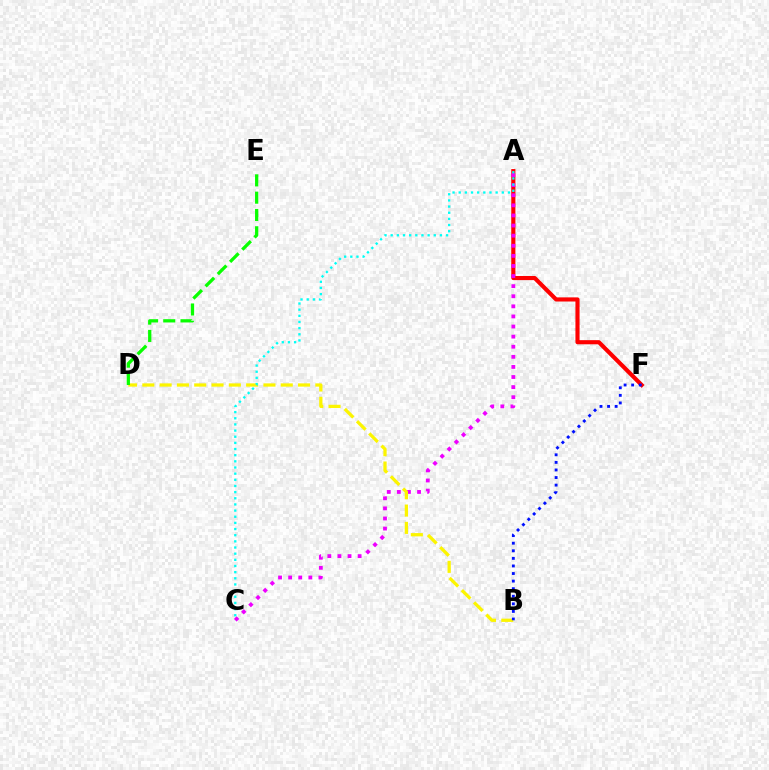{('A', 'F'): [{'color': '#ff0000', 'line_style': 'solid', 'thickness': 2.97}], ('A', 'C'): [{'color': '#ee00ff', 'line_style': 'dotted', 'thickness': 2.74}, {'color': '#00fff6', 'line_style': 'dotted', 'thickness': 1.67}], ('B', 'D'): [{'color': '#fcf500', 'line_style': 'dashed', 'thickness': 2.35}], ('D', 'E'): [{'color': '#08ff00', 'line_style': 'dashed', 'thickness': 2.35}], ('B', 'F'): [{'color': '#0010ff', 'line_style': 'dotted', 'thickness': 2.06}]}